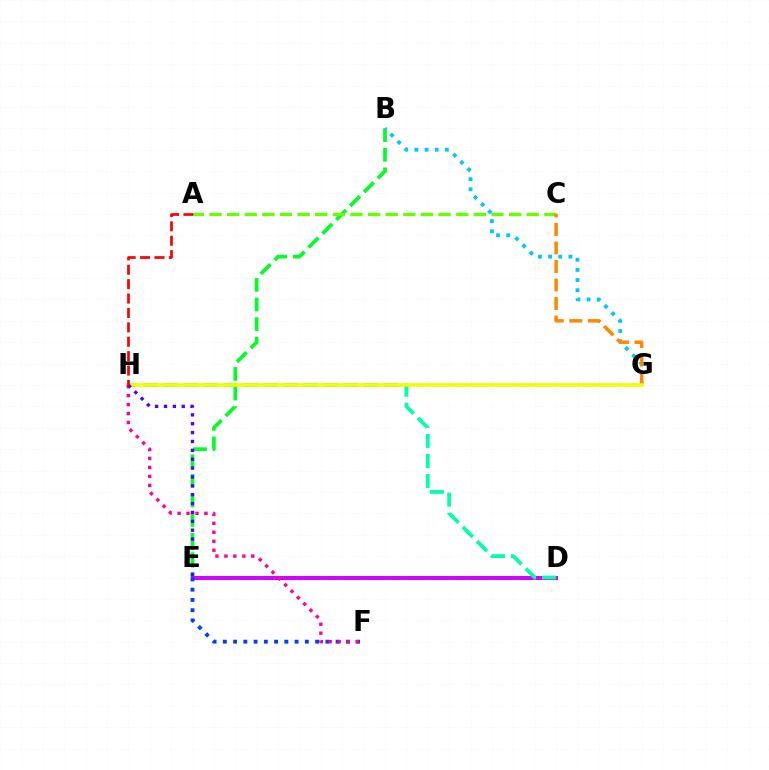{('B', 'E'): [{'color': '#00ff27', 'line_style': 'dashed', 'thickness': 2.66}], ('A', 'C'): [{'color': '#66ff00', 'line_style': 'dashed', 'thickness': 2.39}], ('D', 'E'): [{'color': '#d600ff', 'line_style': 'solid', 'thickness': 2.86}], ('D', 'H'): [{'color': '#00ffaf', 'line_style': 'dashed', 'thickness': 2.72}], ('B', 'G'): [{'color': '#00c7ff', 'line_style': 'dotted', 'thickness': 2.76}], ('C', 'G'): [{'color': '#ff8800', 'line_style': 'dashed', 'thickness': 2.51}], ('E', 'F'): [{'color': '#003fff', 'line_style': 'dotted', 'thickness': 2.79}], ('G', 'H'): [{'color': '#eeff00', 'line_style': 'solid', 'thickness': 2.64}], ('F', 'H'): [{'color': '#ff00a0', 'line_style': 'dotted', 'thickness': 2.43}], ('E', 'H'): [{'color': '#4f00ff', 'line_style': 'dotted', 'thickness': 2.41}], ('A', 'H'): [{'color': '#ff0000', 'line_style': 'dashed', 'thickness': 1.96}]}